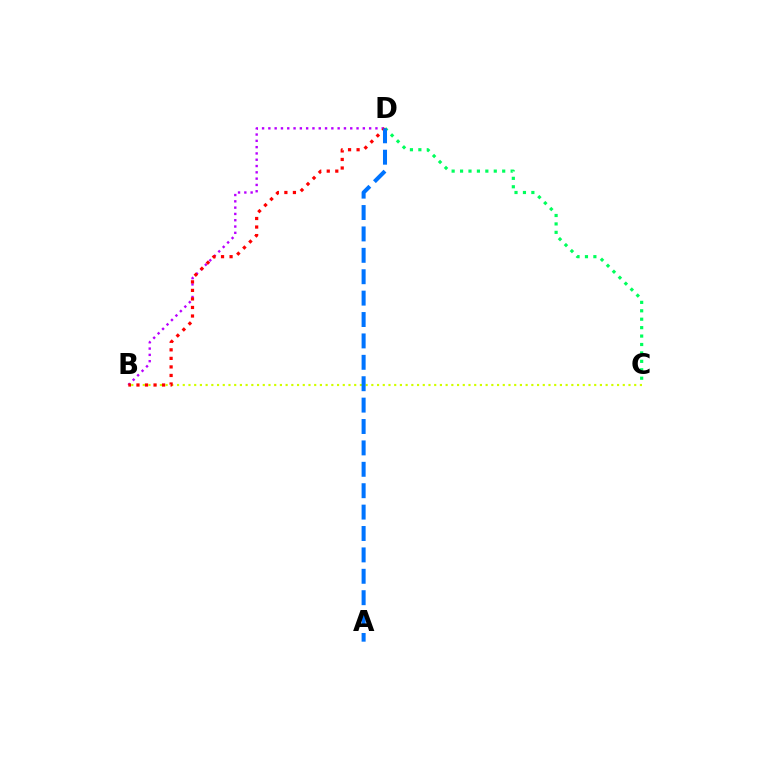{('B', 'C'): [{'color': '#d1ff00', 'line_style': 'dotted', 'thickness': 1.55}], ('B', 'D'): [{'color': '#b900ff', 'line_style': 'dotted', 'thickness': 1.71}, {'color': '#ff0000', 'line_style': 'dotted', 'thickness': 2.32}], ('C', 'D'): [{'color': '#00ff5c', 'line_style': 'dotted', 'thickness': 2.29}], ('A', 'D'): [{'color': '#0074ff', 'line_style': 'dashed', 'thickness': 2.91}]}